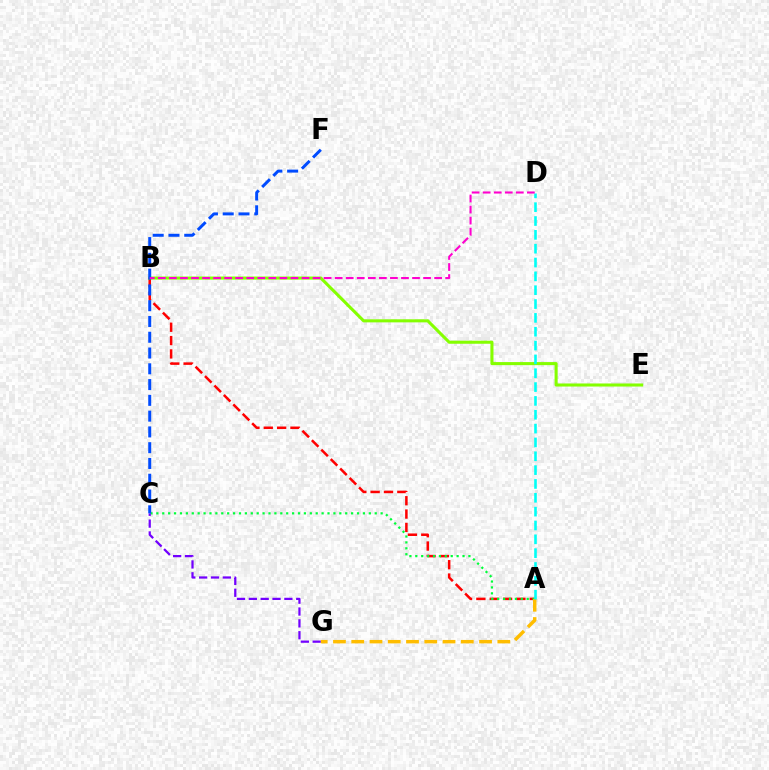{('A', 'B'): [{'color': '#ff0000', 'line_style': 'dashed', 'thickness': 1.81}], ('B', 'E'): [{'color': '#84ff00', 'line_style': 'solid', 'thickness': 2.2}], ('A', 'C'): [{'color': '#00ff39', 'line_style': 'dotted', 'thickness': 1.6}], ('C', 'G'): [{'color': '#7200ff', 'line_style': 'dashed', 'thickness': 1.61}], ('A', 'G'): [{'color': '#ffbd00', 'line_style': 'dashed', 'thickness': 2.48}], ('C', 'F'): [{'color': '#004bff', 'line_style': 'dashed', 'thickness': 2.14}], ('A', 'D'): [{'color': '#00fff6', 'line_style': 'dashed', 'thickness': 1.88}], ('B', 'D'): [{'color': '#ff00cf', 'line_style': 'dashed', 'thickness': 1.5}]}